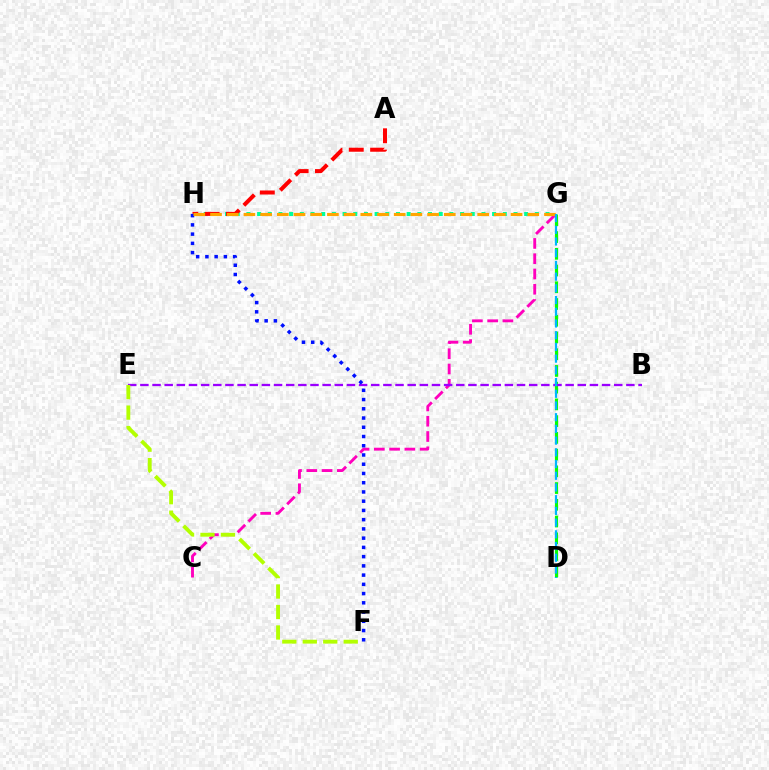{('D', 'G'): [{'color': '#08ff00', 'line_style': 'dashed', 'thickness': 2.27}, {'color': '#00b5ff', 'line_style': 'dashed', 'thickness': 1.59}], ('G', 'H'): [{'color': '#00ff9d', 'line_style': 'dotted', 'thickness': 2.9}, {'color': '#ffa500', 'line_style': 'dashed', 'thickness': 2.27}], ('C', 'G'): [{'color': '#ff00bd', 'line_style': 'dashed', 'thickness': 2.08}], ('B', 'E'): [{'color': '#9b00ff', 'line_style': 'dashed', 'thickness': 1.65}], ('A', 'H'): [{'color': '#ff0000', 'line_style': 'dashed', 'thickness': 2.9}], ('F', 'H'): [{'color': '#0010ff', 'line_style': 'dotted', 'thickness': 2.51}], ('E', 'F'): [{'color': '#b3ff00', 'line_style': 'dashed', 'thickness': 2.78}]}